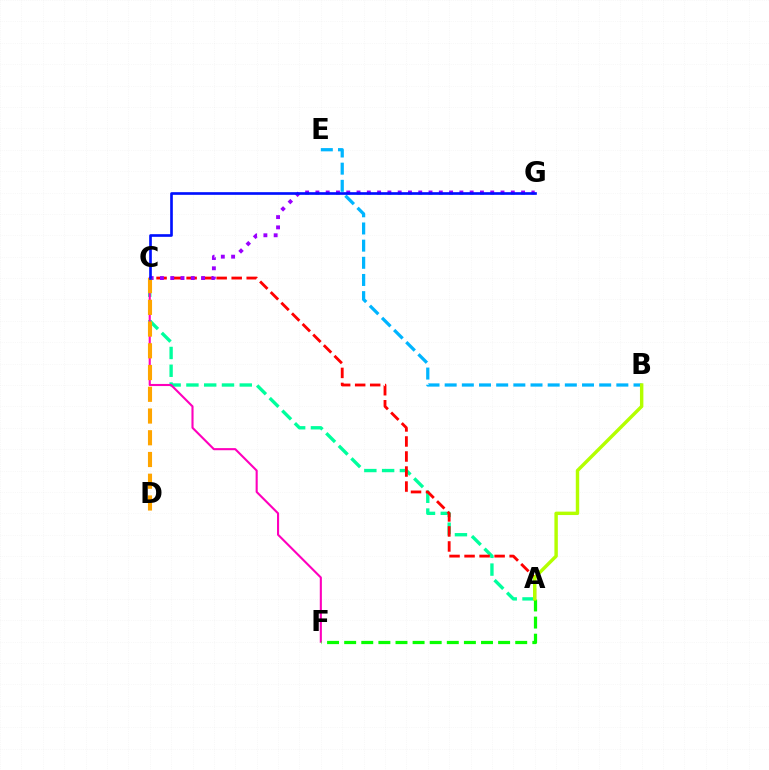{('A', 'C'): [{'color': '#00ff9d', 'line_style': 'dashed', 'thickness': 2.42}, {'color': '#ff0000', 'line_style': 'dashed', 'thickness': 2.04}], ('C', 'F'): [{'color': '#ff00bd', 'line_style': 'solid', 'thickness': 1.51}], ('B', 'E'): [{'color': '#00b5ff', 'line_style': 'dashed', 'thickness': 2.33}], ('A', 'F'): [{'color': '#08ff00', 'line_style': 'dashed', 'thickness': 2.32}], ('C', 'G'): [{'color': '#9b00ff', 'line_style': 'dotted', 'thickness': 2.79}, {'color': '#0010ff', 'line_style': 'solid', 'thickness': 1.91}], ('C', 'D'): [{'color': '#ffa500', 'line_style': 'dashed', 'thickness': 2.95}], ('A', 'B'): [{'color': '#b3ff00', 'line_style': 'solid', 'thickness': 2.46}]}